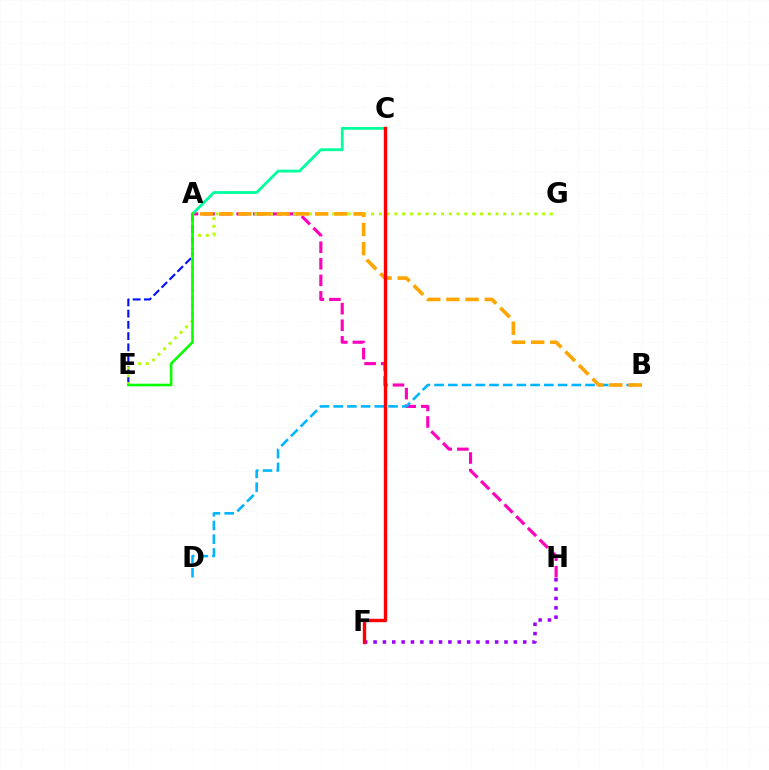{('F', 'H'): [{'color': '#9b00ff', 'line_style': 'dotted', 'thickness': 2.54}], ('A', 'E'): [{'color': '#0010ff', 'line_style': 'dashed', 'thickness': 1.53}, {'color': '#08ff00', 'line_style': 'solid', 'thickness': 1.88}], ('A', 'H'): [{'color': '#ff00bd', 'line_style': 'dashed', 'thickness': 2.25}], ('B', 'D'): [{'color': '#00b5ff', 'line_style': 'dashed', 'thickness': 1.86}], ('E', 'G'): [{'color': '#b3ff00', 'line_style': 'dotted', 'thickness': 2.11}], ('A', 'C'): [{'color': '#00ff9d', 'line_style': 'solid', 'thickness': 2.02}], ('A', 'B'): [{'color': '#ffa500', 'line_style': 'dashed', 'thickness': 2.6}], ('C', 'F'): [{'color': '#ff0000', 'line_style': 'solid', 'thickness': 2.43}]}